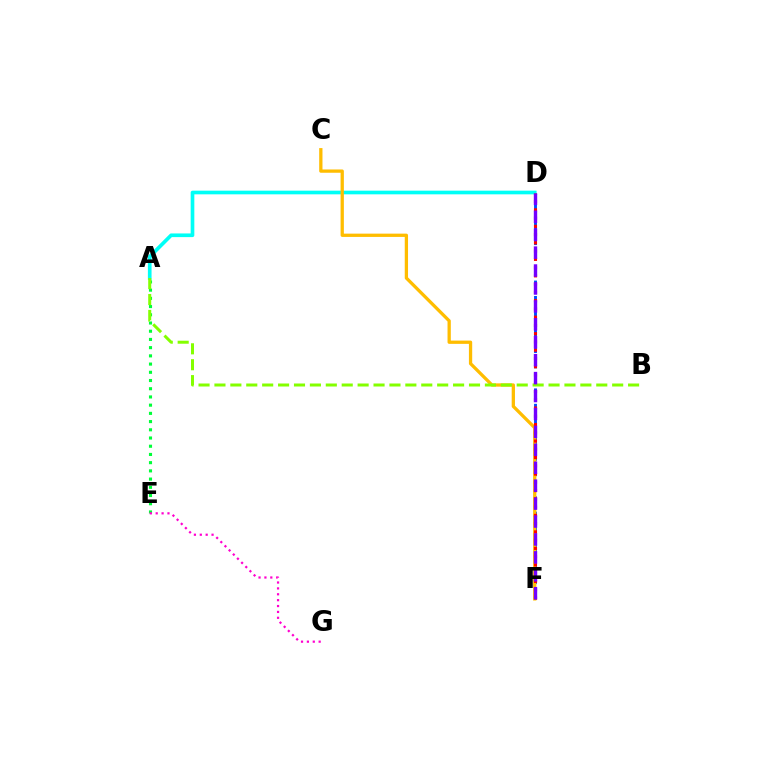{('D', 'F'): [{'color': '#004bff', 'line_style': 'dashed', 'thickness': 2.09}, {'color': '#ff0000', 'line_style': 'dotted', 'thickness': 2.24}, {'color': '#7200ff', 'line_style': 'dashed', 'thickness': 2.44}], ('A', 'D'): [{'color': '#00fff6', 'line_style': 'solid', 'thickness': 2.64}], ('C', 'F'): [{'color': '#ffbd00', 'line_style': 'solid', 'thickness': 2.36}], ('A', 'E'): [{'color': '#00ff39', 'line_style': 'dotted', 'thickness': 2.23}], ('A', 'B'): [{'color': '#84ff00', 'line_style': 'dashed', 'thickness': 2.16}], ('E', 'G'): [{'color': '#ff00cf', 'line_style': 'dotted', 'thickness': 1.6}]}